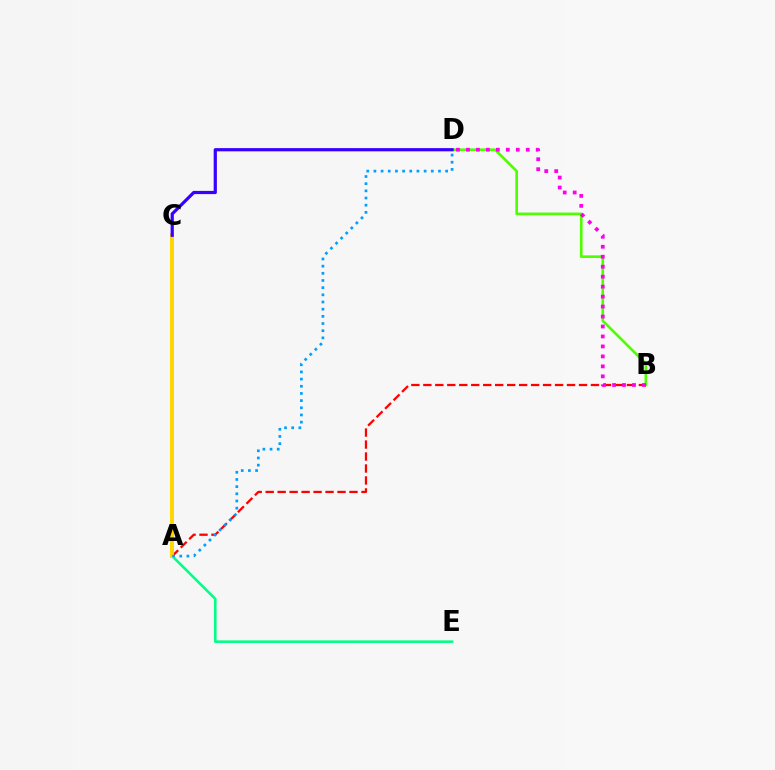{('B', 'D'): [{'color': '#4fff00', 'line_style': 'solid', 'thickness': 1.9}, {'color': '#ff00ed', 'line_style': 'dotted', 'thickness': 2.71}], ('A', 'B'): [{'color': '#ff0000', 'line_style': 'dashed', 'thickness': 1.63}], ('A', 'E'): [{'color': '#00ff86', 'line_style': 'solid', 'thickness': 1.85}], ('A', 'C'): [{'color': '#ffd500', 'line_style': 'solid', 'thickness': 2.84}], ('A', 'D'): [{'color': '#009eff', 'line_style': 'dotted', 'thickness': 1.95}], ('C', 'D'): [{'color': '#3700ff', 'line_style': 'solid', 'thickness': 2.31}]}